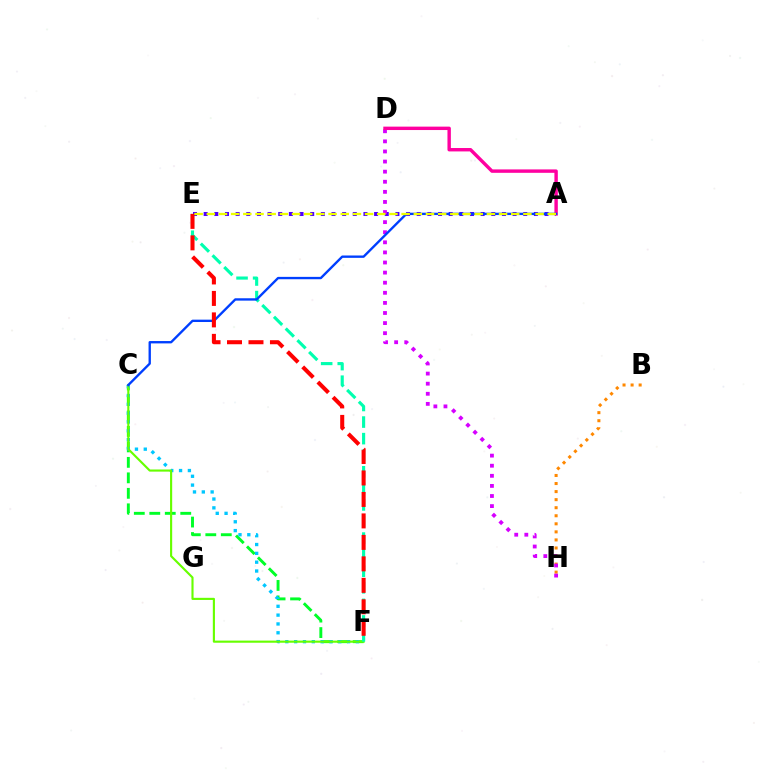{('C', 'F'): [{'color': '#00ff27', 'line_style': 'dashed', 'thickness': 2.1}, {'color': '#00c7ff', 'line_style': 'dotted', 'thickness': 2.4}, {'color': '#66ff00', 'line_style': 'solid', 'thickness': 1.54}], ('B', 'H'): [{'color': '#ff8800', 'line_style': 'dotted', 'thickness': 2.19}], ('A', 'E'): [{'color': '#4f00ff', 'line_style': 'dotted', 'thickness': 2.89}, {'color': '#eeff00', 'line_style': 'dashed', 'thickness': 1.65}], ('E', 'F'): [{'color': '#00ffaf', 'line_style': 'dashed', 'thickness': 2.25}, {'color': '#ff0000', 'line_style': 'dashed', 'thickness': 2.92}], ('D', 'H'): [{'color': '#d600ff', 'line_style': 'dotted', 'thickness': 2.74}], ('A', 'D'): [{'color': '#ff00a0', 'line_style': 'solid', 'thickness': 2.45}], ('A', 'C'): [{'color': '#003fff', 'line_style': 'solid', 'thickness': 1.7}]}